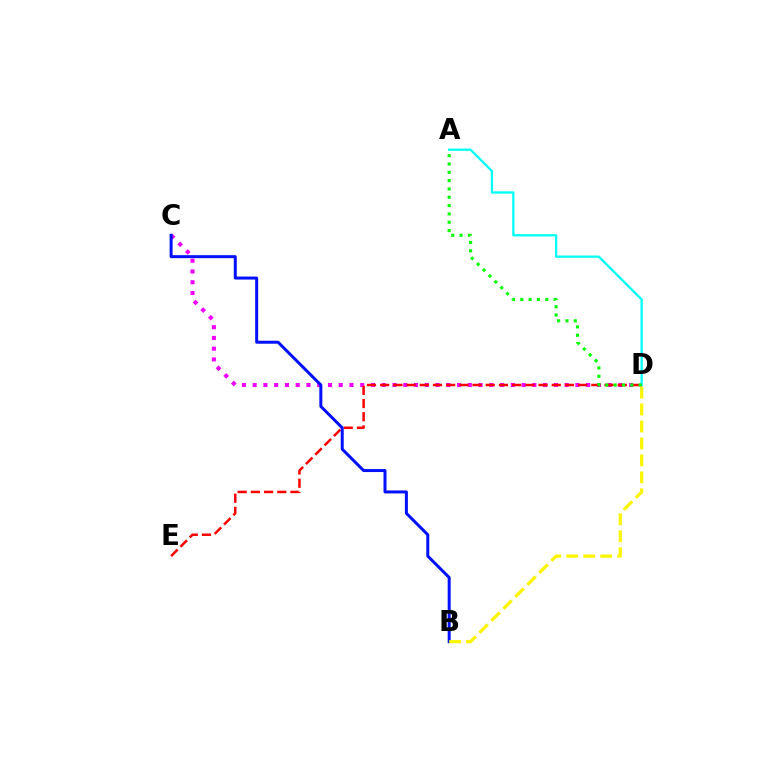{('C', 'D'): [{'color': '#ee00ff', 'line_style': 'dotted', 'thickness': 2.92}], ('A', 'D'): [{'color': '#00fff6', 'line_style': 'solid', 'thickness': 1.65}, {'color': '#08ff00', 'line_style': 'dotted', 'thickness': 2.26}], ('D', 'E'): [{'color': '#ff0000', 'line_style': 'dashed', 'thickness': 1.79}], ('B', 'C'): [{'color': '#0010ff', 'line_style': 'solid', 'thickness': 2.15}], ('B', 'D'): [{'color': '#fcf500', 'line_style': 'dashed', 'thickness': 2.3}]}